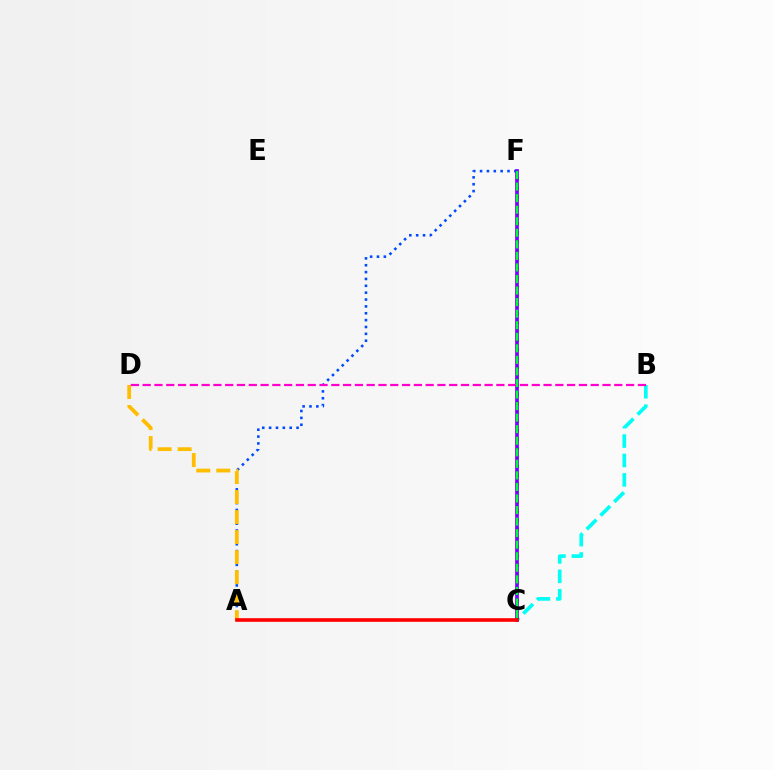{('A', 'F'): [{'color': '#004bff', 'line_style': 'dotted', 'thickness': 1.86}], ('B', 'C'): [{'color': '#00fff6', 'line_style': 'dashed', 'thickness': 2.64}], ('A', 'D'): [{'color': '#ffbd00', 'line_style': 'dashed', 'thickness': 2.72}], ('C', 'F'): [{'color': '#84ff00', 'line_style': 'dotted', 'thickness': 2.44}, {'color': '#7200ff', 'line_style': 'solid', 'thickness': 2.65}, {'color': '#00ff39', 'line_style': 'dashed', 'thickness': 1.57}], ('B', 'D'): [{'color': '#ff00cf', 'line_style': 'dashed', 'thickness': 1.6}], ('A', 'C'): [{'color': '#ff0000', 'line_style': 'solid', 'thickness': 2.61}]}